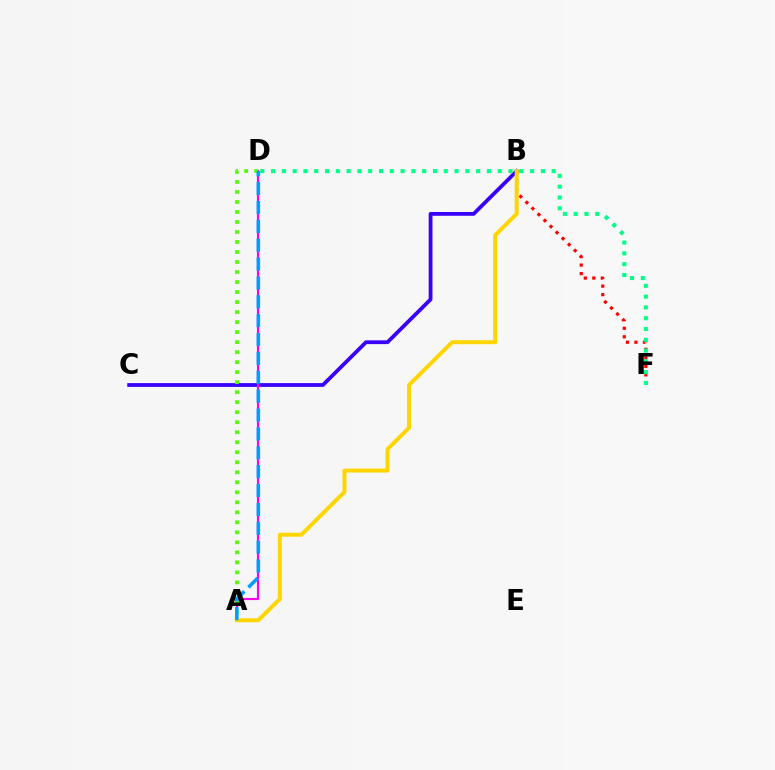{('B', 'C'): [{'color': '#3700ff', 'line_style': 'solid', 'thickness': 2.72}], ('B', 'F'): [{'color': '#ff0000', 'line_style': 'dotted', 'thickness': 2.31}], ('A', 'D'): [{'color': '#ff00ed', 'line_style': 'solid', 'thickness': 1.54}, {'color': '#4fff00', 'line_style': 'dotted', 'thickness': 2.72}, {'color': '#009eff', 'line_style': 'dashed', 'thickness': 2.56}], ('D', 'F'): [{'color': '#00ff86', 'line_style': 'dotted', 'thickness': 2.93}], ('A', 'B'): [{'color': '#ffd500', 'line_style': 'solid', 'thickness': 2.86}]}